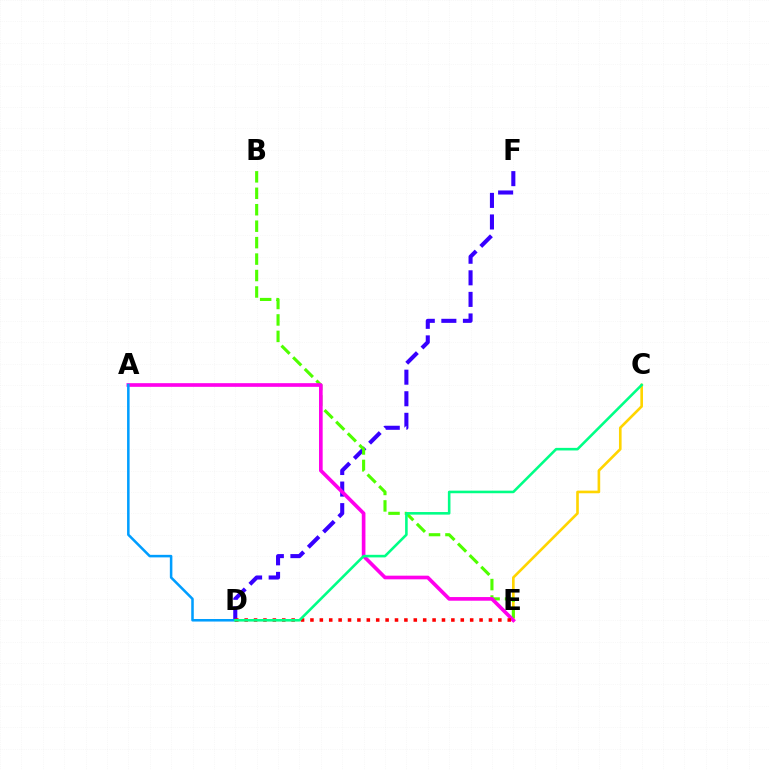{('C', 'E'): [{'color': '#ffd500', 'line_style': 'solid', 'thickness': 1.9}], ('D', 'F'): [{'color': '#3700ff', 'line_style': 'dashed', 'thickness': 2.93}], ('B', 'E'): [{'color': '#4fff00', 'line_style': 'dashed', 'thickness': 2.23}], ('A', 'E'): [{'color': '#ff00ed', 'line_style': 'solid', 'thickness': 2.64}], ('A', 'D'): [{'color': '#009eff', 'line_style': 'solid', 'thickness': 1.83}], ('D', 'E'): [{'color': '#ff0000', 'line_style': 'dotted', 'thickness': 2.55}], ('C', 'D'): [{'color': '#00ff86', 'line_style': 'solid', 'thickness': 1.86}]}